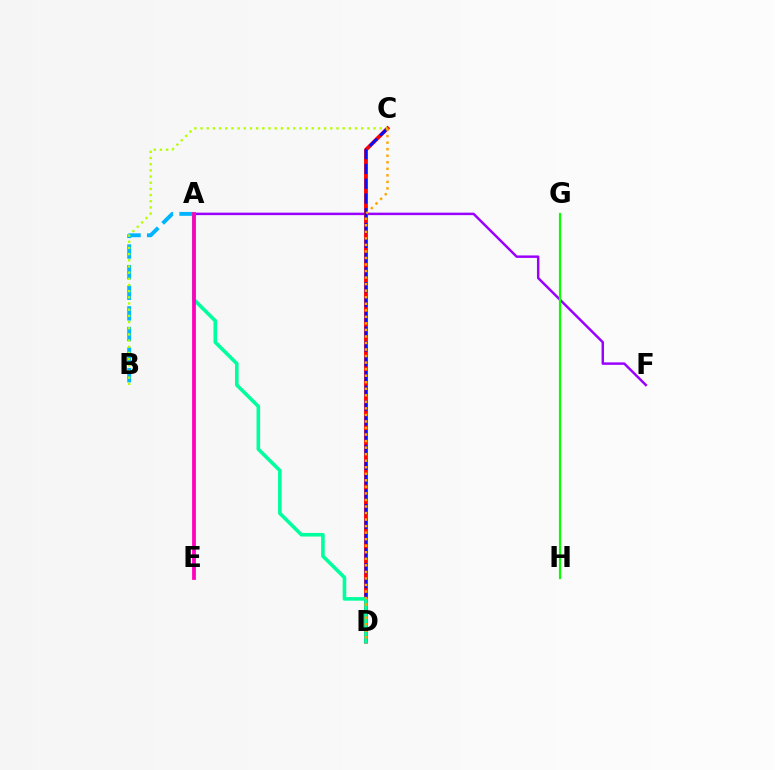{('A', 'F'): [{'color': '#9b00ff', 'line_style': 'solid', 'thickness': 1.78}], ('G', 'H'): [{'color': '#08ff00', 'line_style': 'solid', 'thickness': 1.57}], ('A', 'B'): [{'color': '#00b5ff', 'line_style': 'dashed', 'thickness': 2.8}], ('C', 'D'): [{'color': '#ff0000', 'line_style': 'solid', 'thickness': 2.74}, {'color': '#0010ff', 'line_style': 'dashed', 'thickness': 2.01}, {'color': '#ffa500', 'line_style': 'dotted', 'thickness': 1.78}], ('B', 'C'): [{'color': '#b3ff00', 'line_style': 'dotted', 'thickness': 1.68}], ('A', 'D'): [{'color': '#00ff9d', 'line_style': 'solid', 'thickness': 2.59}], ('A', 'E'): [{'color': '#ff00bd', 'line_style': 'solid', 'thickness': 2.71}]}